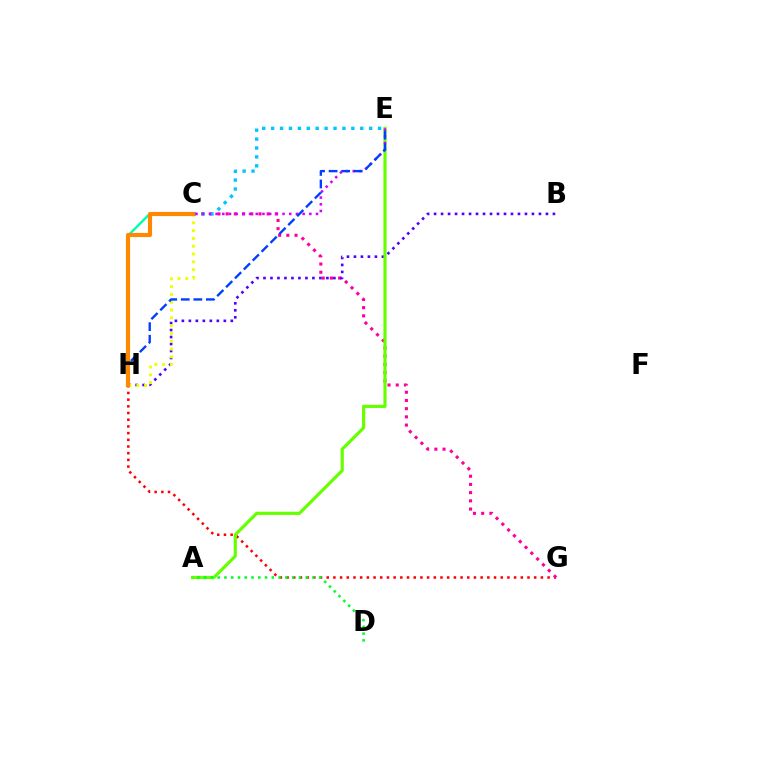{('G', 'H'): [{'color': '#ff0000', 'line_style': 'dotted', 'thickness': 1.82}], ('C', 'G'): [{'color': '#ff00a0', 'line_style': 'dotted', 'thickness': 2.23}], ('B', 'H'): [{'color': '#4f00ff', 'line_style': 'dotted', 'thickness': 1.9}], ('C', 'H'): [{'color': '#eeff00', 'line_style': 'dotted', 'thickness': 2.12}, {'color': '#00ffaf', 'line_style': 'solid', 'thickness': 1.72}, {'color': '#ff8800', 'line_style': 'solid', 'thickness': 2.98}], ('A', 'E'): [{'color': '#66ff00', 'line_style': 'solid', 'thickness': 2.28}], ('C', 'E'): [{'color': '#00c7ff', 'line_style': 'dotted', 'thickness': 2.42}, {'color': '#d600ff', 'line_style': 'dotted', 'thickness': 1.82}], ('A', 'D'): [{'color': '#00ff27', 'line_style': 'dotted', 'thickness': 1.84}], ('E', 'H'): [{'color': '#003fff', 'line_style': 'dashed', 'thickness': 1.71}]}